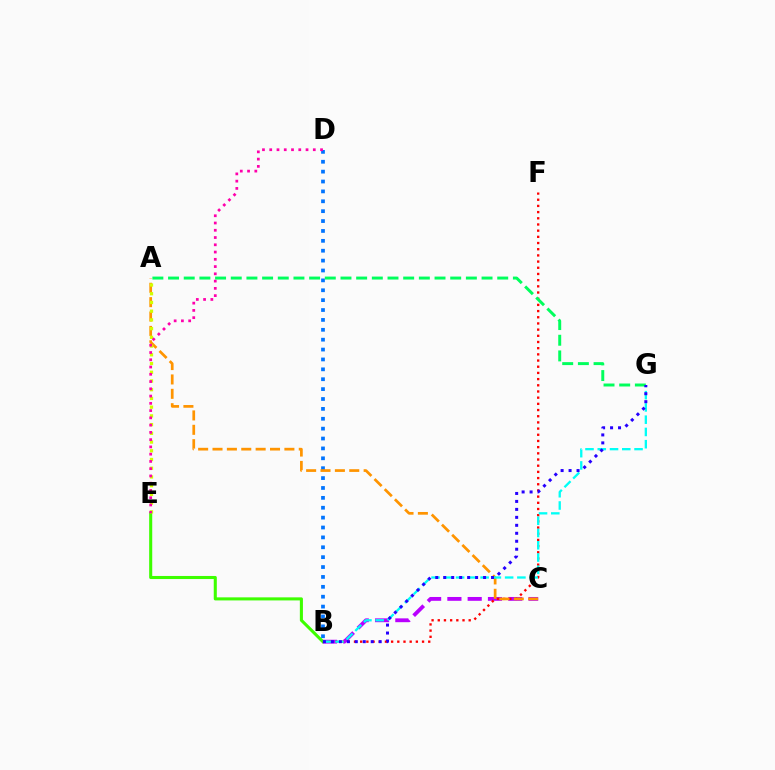{('B', 'E'): [{'color': '#3dff00', 'line_style': 'solid', 'thickness': 2.21}], ('B', 'D'): [{'color': '#0074ff', 'line_style': 'dotted', 'thickness': 2.69}], ('B', 'C'): [{'color': '#b900ff', 'line_style': 'dashed', 'thickness': 2.76}], ('B', 'F'): [{'color': '#ff0000', 'line_style': 'dotted', 'thickness': 1.68}], ('A', 'C'): [{'color': '#ff9400', 'line_style': 'dashed', 'thickness': 1.95}], ('A', 'E'): [{'color': '#d1ff00', 'line_style': 'dotted', 'thickness': 2.37}], ('D', 'E'): [{'color': '#ff00ac', 'line_style': 'dotted', 'thickness': 1.97}], ('B', 'G'): [{'color': '#00fff6', 'line_style': 'dashed', 'thickness': 1.67}, {'color': '#2500ff', 'line_style': 'dotted', 'thickness': 2.16}], ('A', 'G'): [{'color': '#00ff5c', 'line_style': 'dashed', 'thickness': 2.13}]}